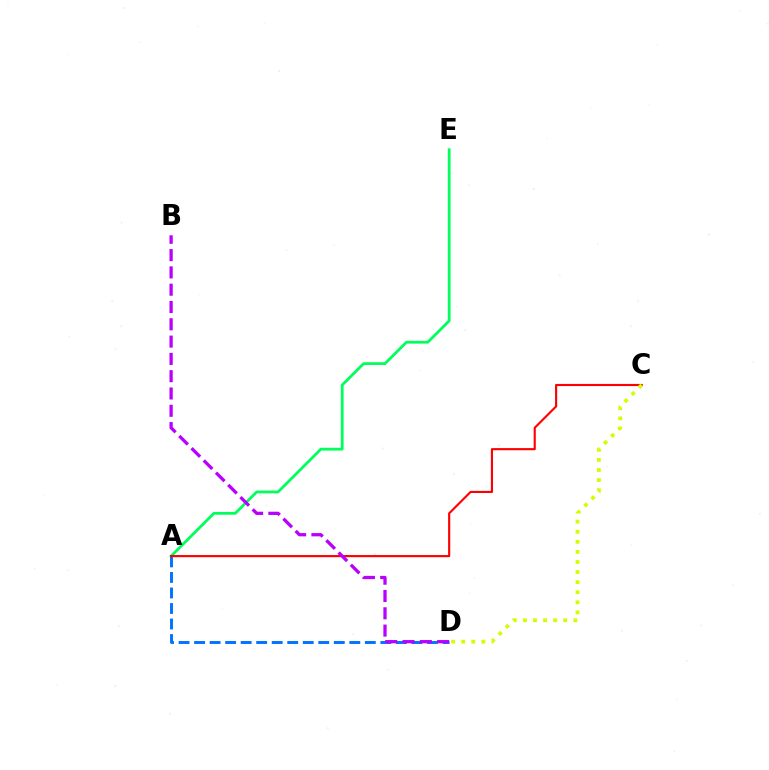{('A', 'E'): [{'color': '#00ff5c', 'line_style': 'solid', 'thickness': 2.0}], ('A', 'D'): [{'color': '#0074ff', 'line_style': 'dashed', 'thickness': 2.11}], ('A', 'C'): [{'color': '#ff0000', 'line_style': 'solid', 'thickness': 1.54}], ('B', 'D'): [{'color': '#b900ff', 'line_style': 'dashed', 'thickness': 2.35}], ('C', 'D'): [{'color': '#d1ff00', 'line_style': 'dotted', 'thickness': 2.74}]}